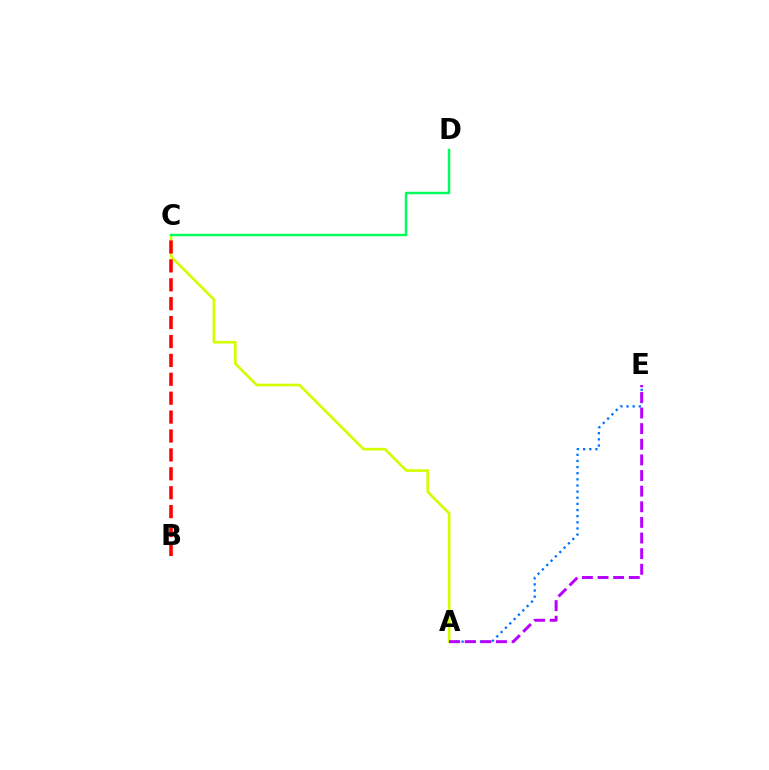{('A', 'C'): [{'color': '#d1ff00', 'line_style': 'solid', 'thickness': 1.91}], ('A', 'E'): [{'color': '#0074ff', 'line_style': 'dotted', 'thickness': 1.67}, {'color': '#b900ff', 'line_style': 'dashed', 'thickness': 2.12}], ('B', 'C'): [{'color': '#ff0000', 'line_style': 'dashed', 'thickness': 2.57}], ('C', 'D'): [{'color': '#00ff5c', 'line_style': 'solid', 'thickness': 1.76}]}